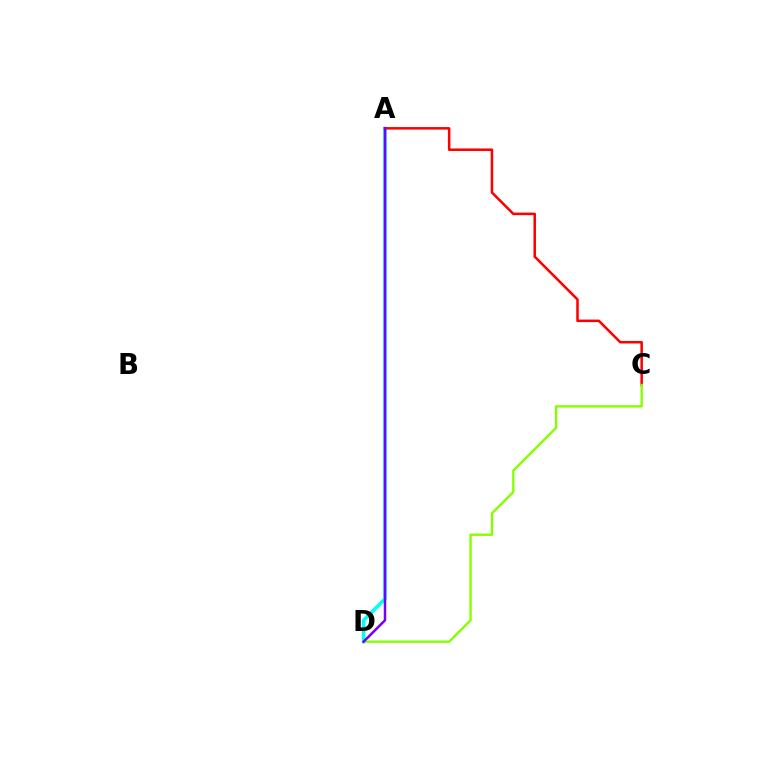{('A', 'D'): [{'color': '#00fff6', 'line_style': 'solid', 'thickness': 2.53}, {'color': '#7200ff', 'line_style': 'solid', 'thickness': 1.8}], ('A', 'C'): [{'color': '#ff0000', 'line_style': 'solid', 'thickness': 1.82}], ('C', 'D'): [{'color': '#84ff00', 'line_style': 'solid', 'thickness': 1.7}]}